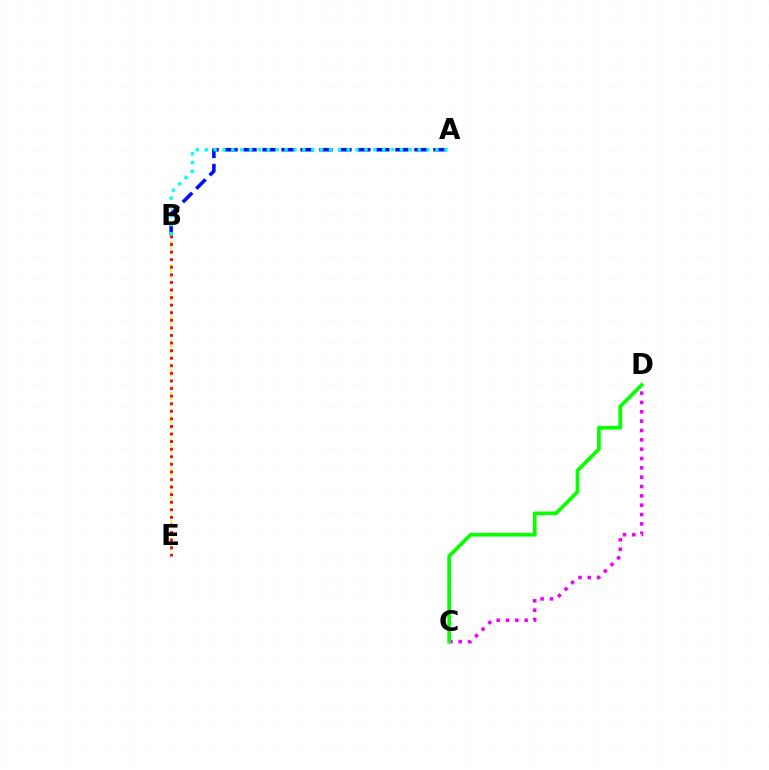{('B', 'E'): [{'color': '#fcf500', 'line_style': 'dotted', 'thickness': 1.58}, {'color': '#ff0000', 'line_style': 'dotted', 'thickness': 2.06}], ('C', 'D'): [{'color': '#ee00ff', 'line_style': 'dotted', 'thickness': 2.54}, {'color': '#08ff00', 'line_style': 'solid', 'thickness': 2.67}], ('A', 'B'): [{'color': '#0010ff', 'line_style': 'dashed', 'thickness': 2.58}, {'color': '#00fff6', 'line_style': 'dotted', 'thickness': 2.41}]}